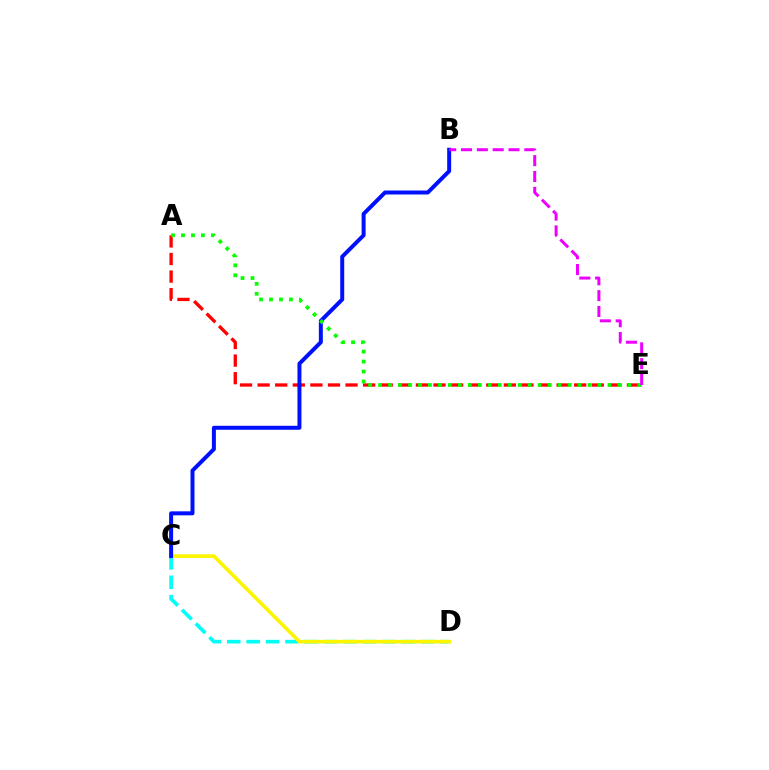{('A', 'E'): [{'color': '#ff0000', 'line_style': 'dashed', 'thickness': 2.39}, {'color': '#08ff00', 'line_style': 'dotted', 'thickness': 2.71}], ('C', 'D'): [{'color': '#00fff6', 'line_style': 'dashed', 'thickness': 2.64}, {'color': '#fcf500', 'line_style': 'solid', 'thickness': 2.6}], ('B', 'C'): [{'color': '#0010ff', 'line_style': 'solid', 'thickness': 2.86}], ('B', 'E'): [{'color': '#ee00ff', 'line_style': 'dashed', 'thickness': 2.15}]}